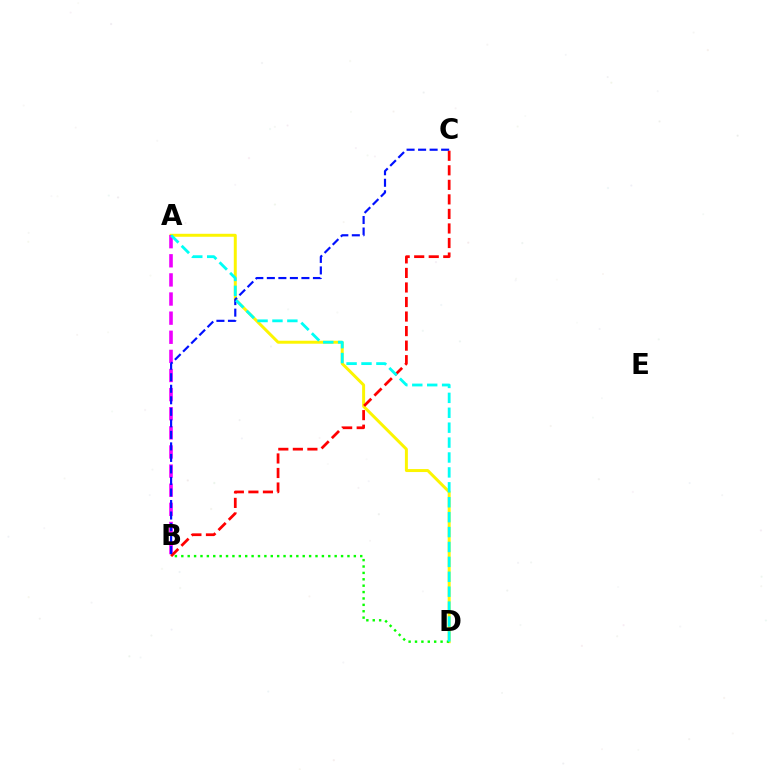{('A', 'D'): [{'color': '#fcf500', 'line_style': 'solid', 'thickness': 2.14}, {'color': '#00fff6', 'line_style': 'dashed', 'thickness': 2.03}], ('A', 'B'): [{'color': '#ee00ff', 'line_style': 'dashed', 'thickness': 2.6}], ('B', 'C'): [{'color': '#ff0000', 'line_style': 'dashed', 'thickness': 1.98}, {'color': '#0010ff', 'line_style': 'dashed', 'thickness': 1.57}], ('B', 'D'): [{'color': '#08ff00', 'line_style': 'dotted', 'thickness': 1.74}]}